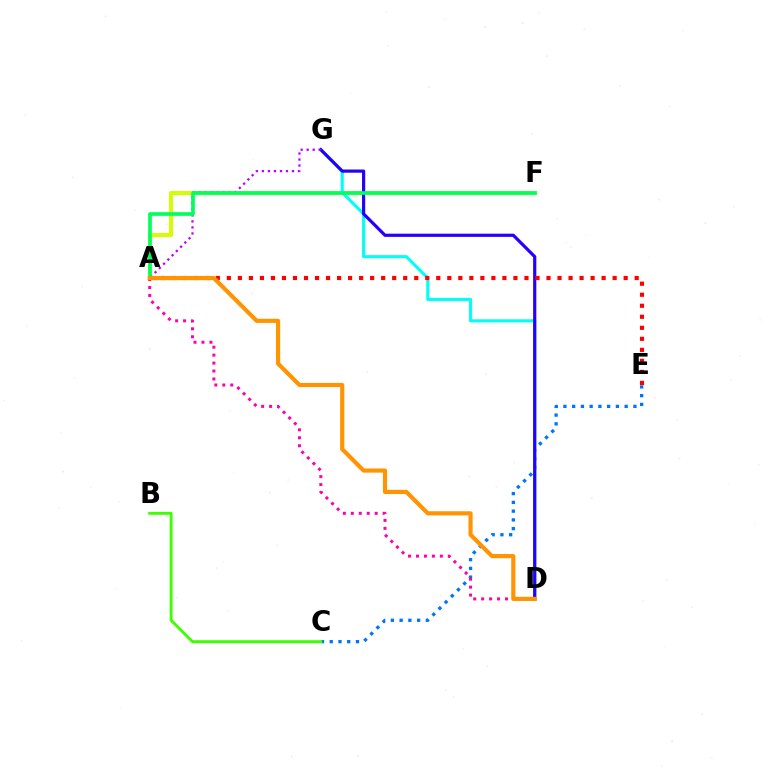{('C', 'E'): [{'color': '#0074ff', 'line_style': 'dotted', 'thickness': 2.38}], ('A', 'F'): [{'color': '#d1ff00', 'line_style': 'solid', 'thickness': 2.88}, {'color': '#00ff5c', 'line_style': 'solid', 'thickness': 2.63}], ('B', 'C'): [{'color': '#3dff00', 'line_style': 'solid', 'thickness': 2.1}], ('D', 'G'): [{'color': '#00fff6', 'line_style': 'solid', 'thickness': 2.22}, {'color': '#2500ff', 'line_style': 'solid', 'thickness': 2.3}], ('A', 'D'): [{'color': '#ff00ac', 'line_style': 'dotted', 'thickness': 2.16}, {'color': '#ff9400', 'line_style': 'solid', 'thickness': 2.99}], ('A', 'G'): [{'color': '#b900ff', 'line_style': 'dotted', 'thickness': 1.63}], ('A', 'E'): [{'color': '#ff0000', 'line_style': 'dotted', 'thickness': 2.99}]}